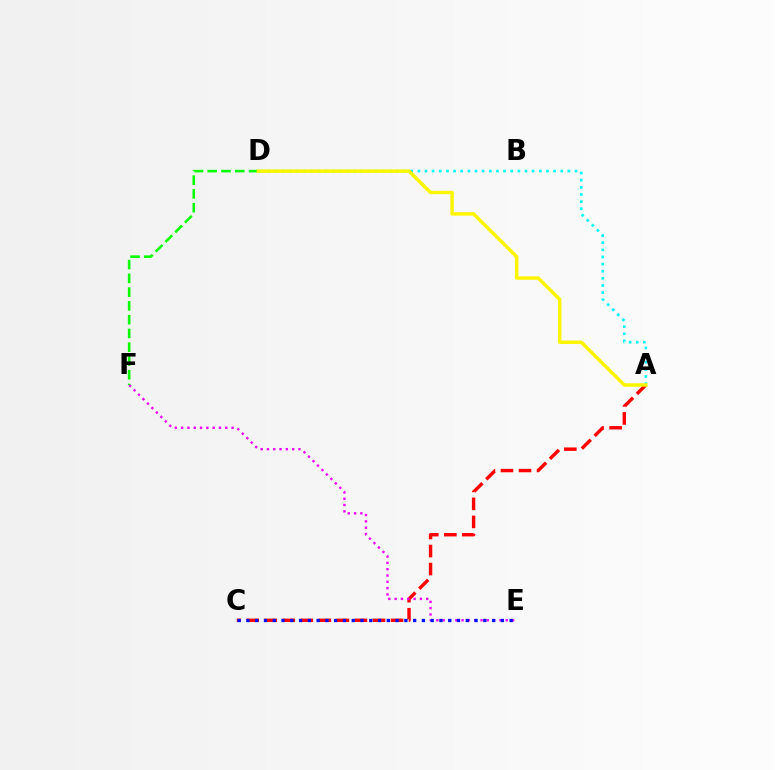{('A', 'C'): [{'color': '#ff0000', 'line_style': 'dashed', 'thickness': 2.45}], ('E', 'F'): [{'color': '#ee00ff', 'line_style': 'dotted', 'thickness': 1.71}], ('A', 'D'): [{'color': '#00fff6', 'line_style': 'dotted', 'thickness': 1.94}, {'color': '#fcf500', 'line_style': 'solid', 'thickness': 2.51}], ('D', 'F'): [{'color': '#08ff00', 'line_style': 'dashed', 'thickness': 1.87}], ('C', 'E'): [{'color': '#0010ff', 'line_style': 'dotted', 'thickness': 2.38}]}